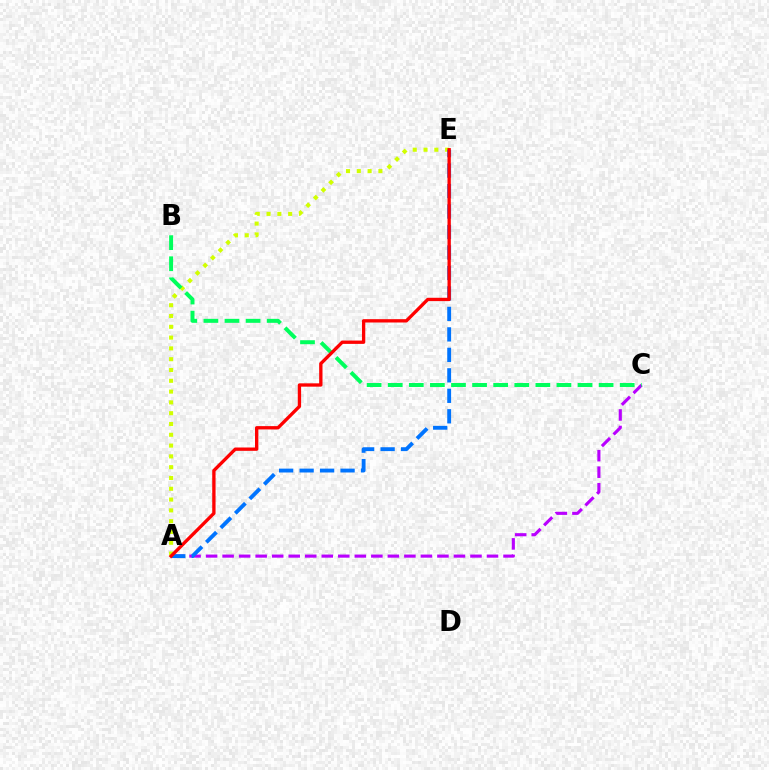{('A', 'E'): [{'color': '#d1ff00', 'line_style': 'dotted', 'thickness': 2.93}, {'color': '#0074ff', 'line_style': 'dashed', 'thickness': 2.78}, {'color': '#ff0000', 'line_style': 'solid', 'thickness': 2.39}], ('A', 'C'): [{'color': '#b900ff', 'line_style': 'dashed', 'thickness': 2.24}], ('B', 'C'): [{'color': '#00ff5c', 'line_style': 'dashed', 'thickness': 2.87}]}